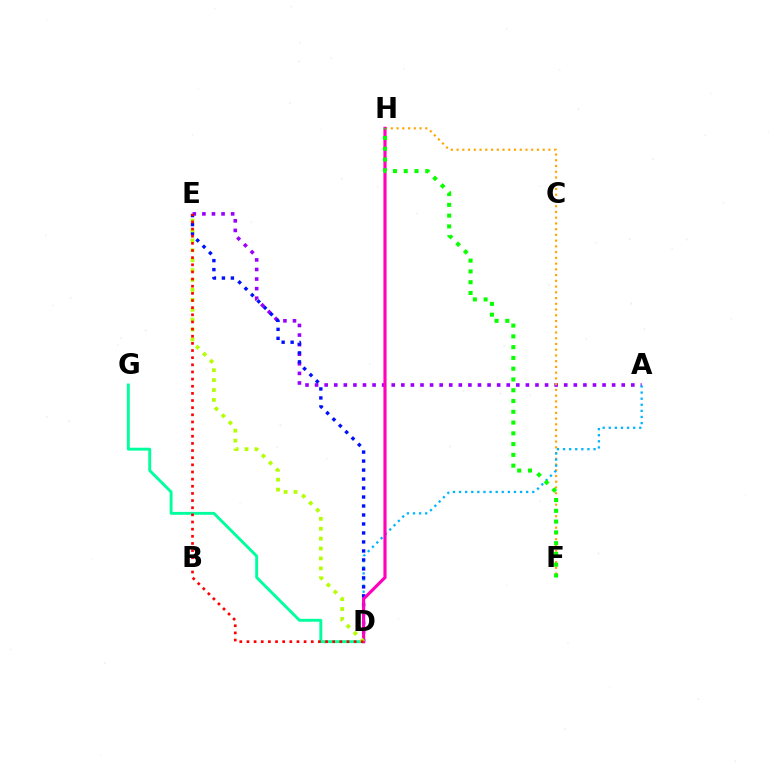{('A', 'E'): [{'color': '#9b00ff', 'line_style': 'dotted', 'thickness': 2.6}], ('F', 'H'): [{'color': '#ffa500', 'line_style': 'dotted', 'thickness': 1.56}, {'color': '#08ff00', 'line_style': 'dotted', 'thickness': 2.93}], ('A', 'D'): [{'color': '#00b5ff', 'line_style': 'dotted', 'thickness': 1.66}], ('D', 'E'): [{'color': '#0010ff', 'line_style': 'dotted', 'thickness': 2.44}, {'color': '#b3ff00', 'line_style': 'dotted', 'thickness': 2.69}, {'color': '#ff0000', 'line_style': 'dotted', 'thickness': 1.94}], ('D', 'G'): [{'color': '#00ff9d', 'line_style': 'solid', 'thickness': 2.08}], ('D', 'H'): [{'color': '#ff00bd', 'line_style': 'solid', 'thickness': 2.26}]}